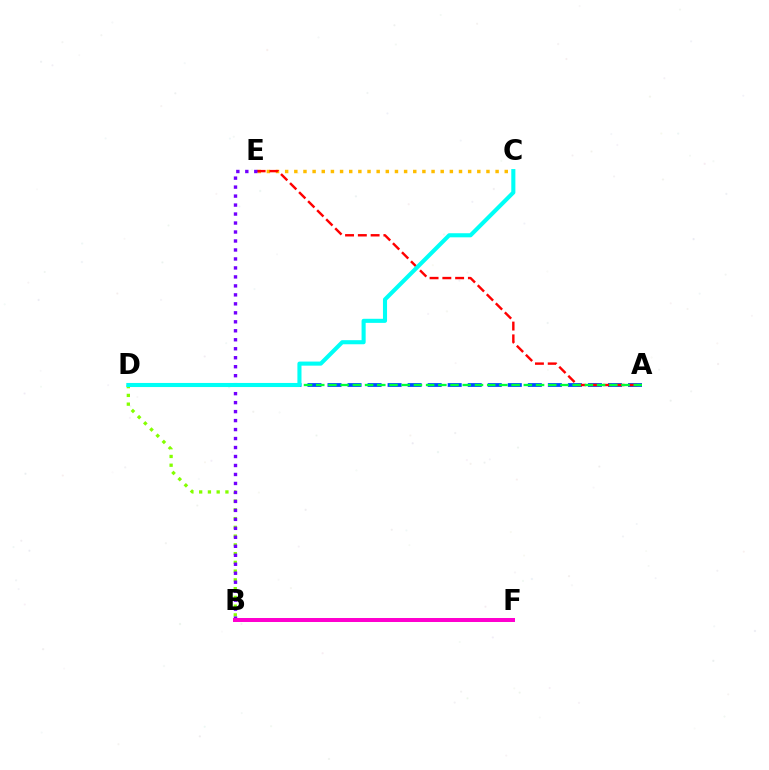{('A', 'D'): [{'color': '#004bff', 'line_style': 'dashed', 'thickness': 2.72}, {'color': '#00ff39', 'line_style': 'dashed', 'thickness': 1.66}], ('C', 'E'): [{'color': '#ffbd00', 'line_style': 'dotted', 'thickness': 2.49}], ('A', 'E'): [{'color': '#ff0000', 'line_style': 'dashed', 'thickness': 1.74}], ('B', 'D'): [{'color': '#84ff00', 'line_style': 'dotted', 'thickness': 2.38}], ('B', 'E'): [{'color': '#7200ff', 'line_style': 'dotted', 'thickness': 2.44}], ('C', 'D'): [{'color': '#00fff6', 'line_style': 'solid', 'thickness': 2.94}], ('B', 'F'): [{'color': '#ff00cf', 'line_style': 'solid', 'thickness': 2.87}]}